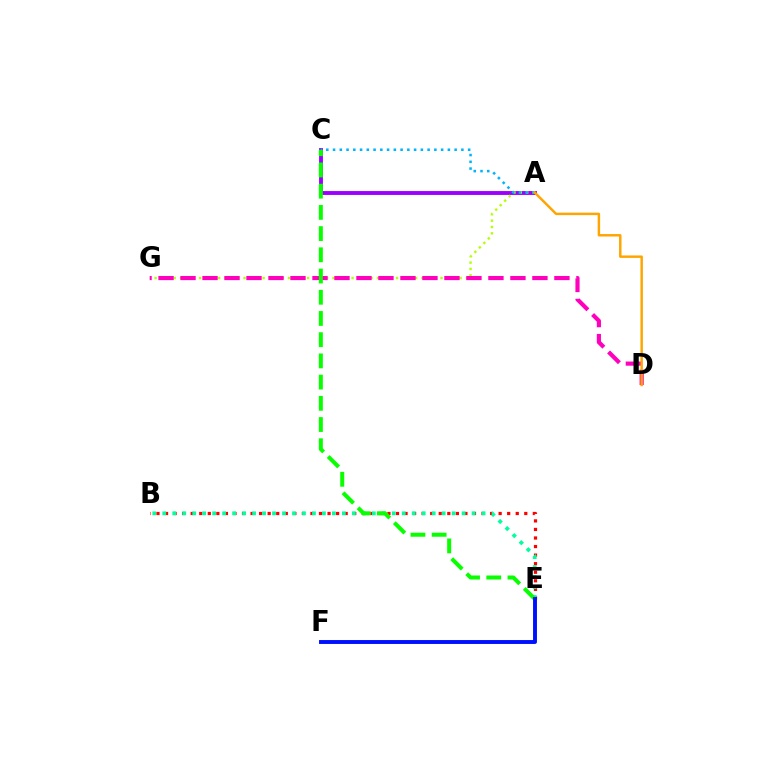{('B', 'E'): [{'color': '#ff0000', 'line_style': 'dotted', 'thickness': 2.32}, {'color': '#00ff9d', 'line_style': 'dotted', 'thickness': 2.71}], ('A', 'C'): [{'color': '#9b00ff', 'line_style': 'solid', 'thickness': 2.79}, {'color': '#00b5ff', 'line_style': 'dotted', 'thickness': 1.84}], ('A', 'G'): [{'color': '#b3ff00', 'line_style': 'dotted', 'thickness': 1.73}], ('D', 'G'): [{'color': '#ff00bd', 'line_style': 'dashed', 'thickness': 2.99}], ('C', 'E'): [{'color': '#08ff00', 'line_style': 'dashed', 'thickness': 2.88}], ('E', 'F'): [{'color': '#0010ff', 'line_style': 'solid', 'thickness': 2.81}], ('A', 'D'): [{'color': '#ffa500', 'line_style': 'solid', 'thickness': 1.77}]}